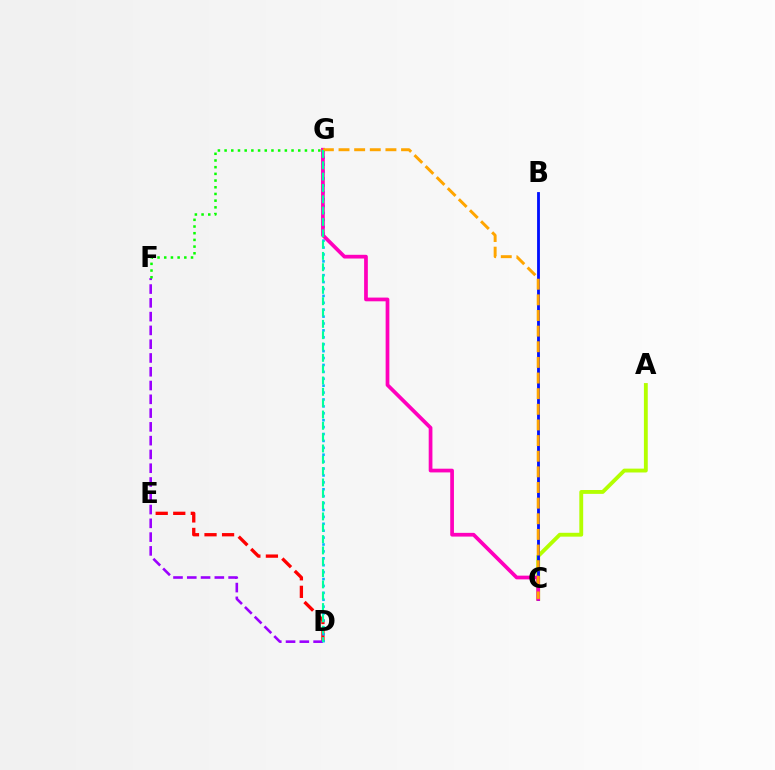{('D', 'E'): [{'color': '#ff0000', 'line_style': 'dashed', 'thickness': 2.38}], ('A', 'C'): [{'color': '#b3ff00', 'line_style': 'solid', 'thickness': 2.77}], ('D', 'F'): [{'color': '#9b00ff', 'line_style': 'dashed', 'thickness': 1.87}], ('B', 'C'): [{'color': '#0010ff', 'line_style': 'solid', 'thickness': 2.04}], ('D', 'G'): [{'color': '#00b5ff', 'line_style': 'dotted', 'thickness': 1.88}, {'color': '#00ff9d', 'line_style': 'dashed', 'thickness': 1.54}], ('C', 'G'): [{'color': '#ff00bd', 'line_style': 'solid', 'thickness': 2.68}, {'color': '#ffa500', 'line_style': 'dashed', 'thickness': 2.12}], ('F', 'G'): [{'color': '#08ff00', 'line_style': 'dotted', 'thickness': 1.82}]}